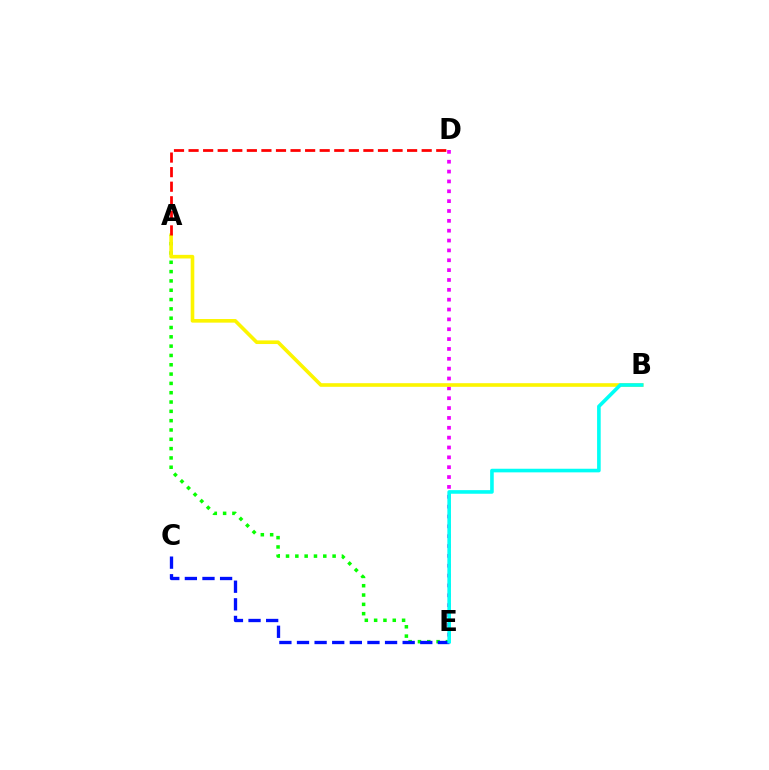{('D', 'E'): [{'color': '#ee00ff', 'line_style': 'dotted', 'thickness': 2.68}], ('A', 'E'): [{'color': '#08ff00', 'line_style': 'dotted', 'thickness': 2.53}], ('C', 'E'): [{'color': '#0010ff', 'line_style': 'dashed', 'thickness': 2.39}], ('A', 'B'): [{'color': '#fcf500', 'line_style': 'solid', 'thickness': 2.61}], ('B', 'E'): [{'color': '#00fff6', 'line_style': 'solid', 'thickness': 2.6}], ('A', 'D'): [{'color': '#ff0000', 'line_style': 'dashed', 'thickness': 1.98}]}